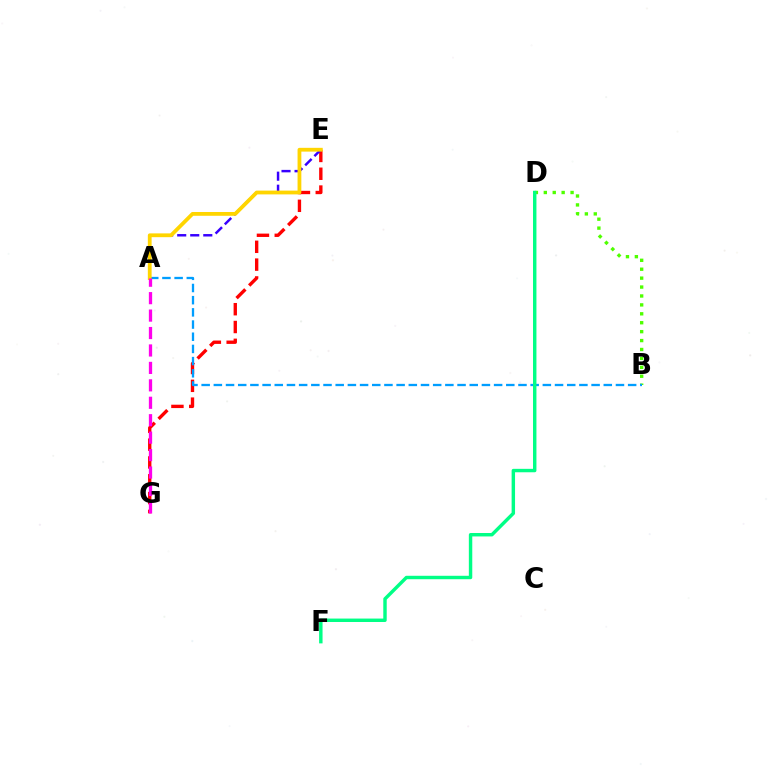{('B', 'D'): [{'color': '#4fff00', 'line_style': 'dotted', 'thickness': 2.42}], ('E', 'G'): [{'color': '#ff0000', 'line_style': 'dashed', 'thickness': 2.42}], ('A', 'B'): [{'color': '#009eff', 'line_style': 'dashed', 'thickness': 1.66}], ('A', 'E'): [{'color': '#3700ff', 'line_style': 'dashed', 'thickness': 1.77}, {'color': '#ffd500', 'line_style': 'solid', 'thickness': 2.73}], ('D', 'F'): [{'color': '#00ff86', 'line_style': 'solid', 'thickness': 2.47}], ('A', 'G'): [{'color': '#ff00ed', 'line_style': 'dashed', 'thickness': 2.37}]}